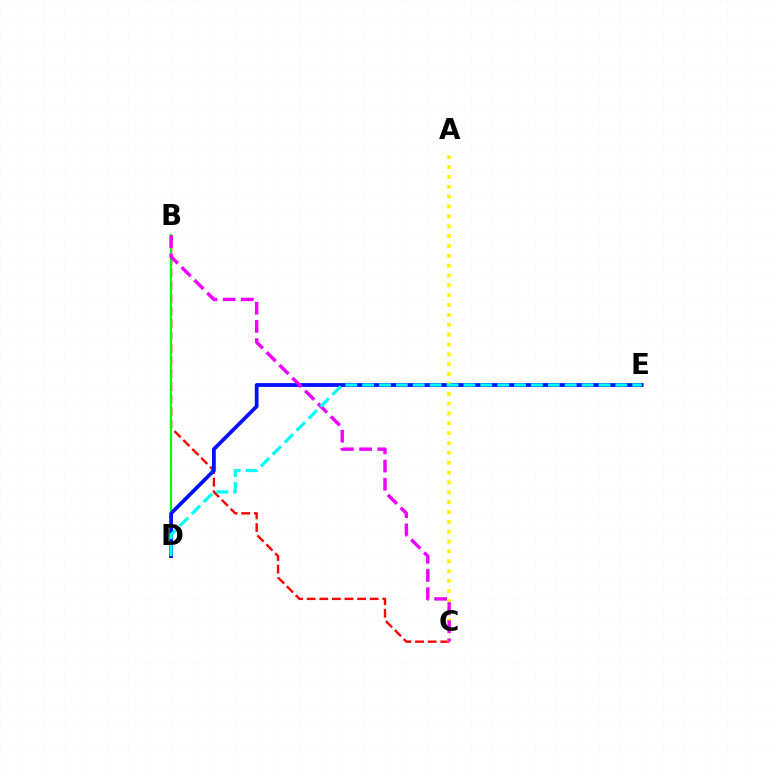{('B', 'C'): [{'color': '#ff0000', 'line_style': 'dashed', 'thickness': 1.71}, {'color': '#ee00ff', 'line_style': 'dashed', 'thickness': 2.47}], ('B', 'D'): [{'color': '#08ff00', 'line_style': 'solid', 'thickness': 1.51}], ('D', 'E'): [{'color': '#0010ff', 'line_style': 'solid', 'thickness': 2.71}, {'color': '#00fff6', 'line_style': 'dashed', 'thickness': 2.29}], ('A', 'C'): [{'color': '#fcf500', 'line_style': 'dotted', 'thickness': 2.68}]}